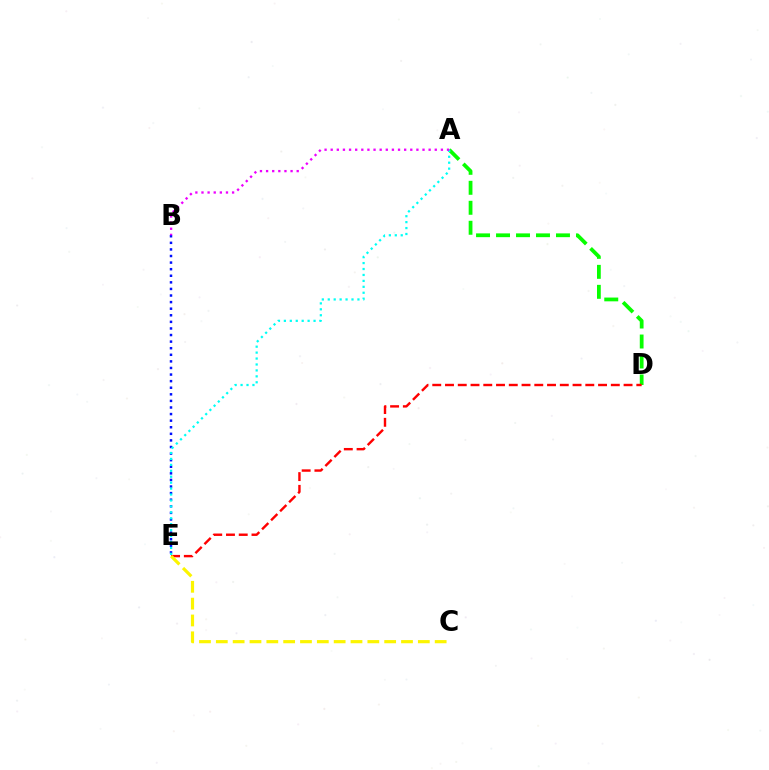{('A', 'D'): [{'color': '#08ff00', 'line_style': 'dashed', 'thickness': 2.71}], ('D', 'E'): [{'color': '#ff0000', 'line_style': 'dashed', 'thickness': 1.73}], ('B', 'E'): [{'color': '#0010ff', 'line_style': 'dotted', 'thickness': 1.79}], ('C', 'E'): [{'color': '#fcf500', 'line_style': 'dashed', 'thickness': 2.29}], ('A', 'E'): [{'color': '#00fff6', 'line_style': 'dotted', 'thickness': 1.61}], ('A', 'B'): [{'color': '#ee00ff', 'line_style': 'dotted', 'thickness': 1.66}]}